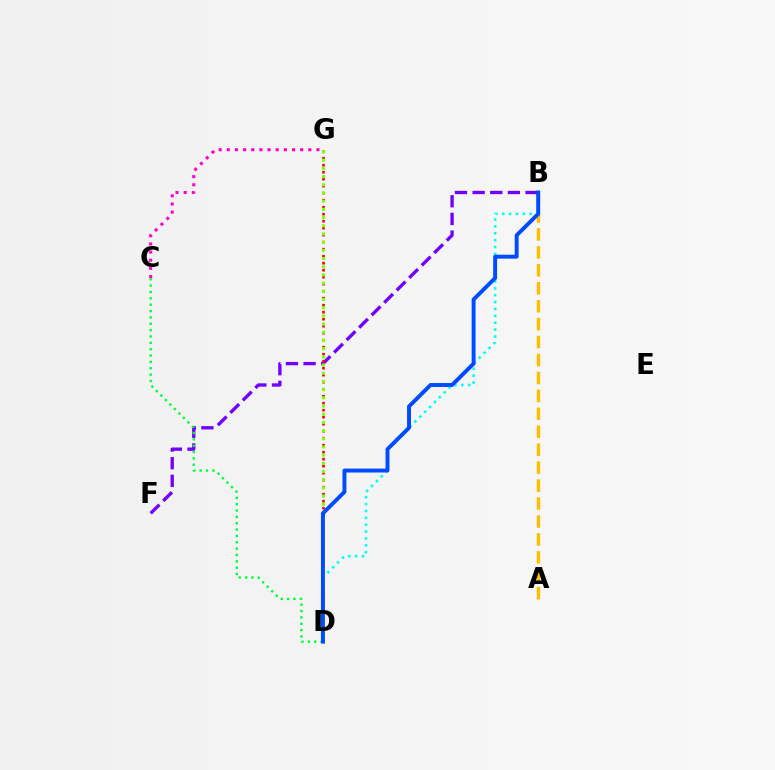{('B', 'D'): [{'color': '#00fff6', 'line_style': 'dotted', 'thickness': 1.87}, {'color': '#004bff', 'line_style': 'solid', 'thickness': 2.83}], ('A', 'B'): [{'color': '#ffbd00', 'line_style': 'dashed', 'thickness': 2.44}], ('B', 'F'): [{'color': '#7200ff', 'line_style': 'dashed', 'thickness': 2.4}], ('C', 'G'): [{'color': '#ff00cf', 'line_style': 'dotted', 'thickness': 2.21}], ('D', 'G'): [{'color': '#ff0000', 'line_style': 'dotted', 'thickness': 1.9}, {'color': '#84ff00', 'line_style': 'dotted', 'thickness': 2.23}], ('C', 'D'): [{'color': '#00ff39', 'line_style': 'dotted', 'thickness': 1.73}]}